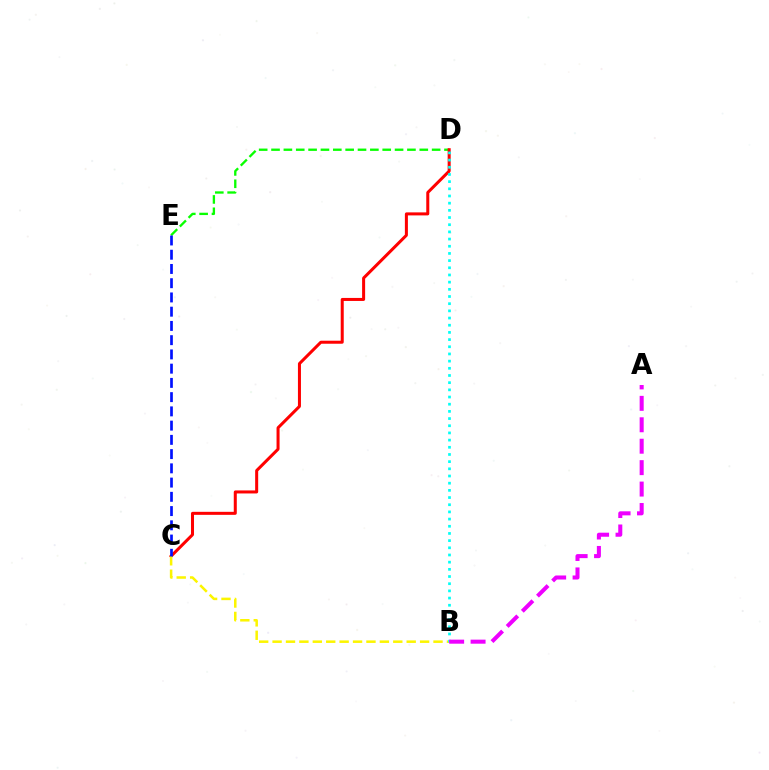{('D', 'E'): [{'color': '#08ff00', 'line_style': 'dashed', 'thickness': 1.68}], ('C', 'D'): [{'color': '#ff0000', 'line_style': 'solid', 'thickness': 2.18}], ('B', 'C'): [{'color': '#fcf500', 'line_style': 'dashed', 'thickness': 1.82}], ('C', 'E'): [{'color': '#0010ff', 'line_style': 'dashed', 'thickness': 1.93}], ('B', 'D'): [{'color': '#00fff6', 'line_style': 'dotted', 'thickness': 1.95}], ('A', 'B'): [{'color': '#ee00ff', 'line_style': 'dashed', 'thickness': 2.91}]}